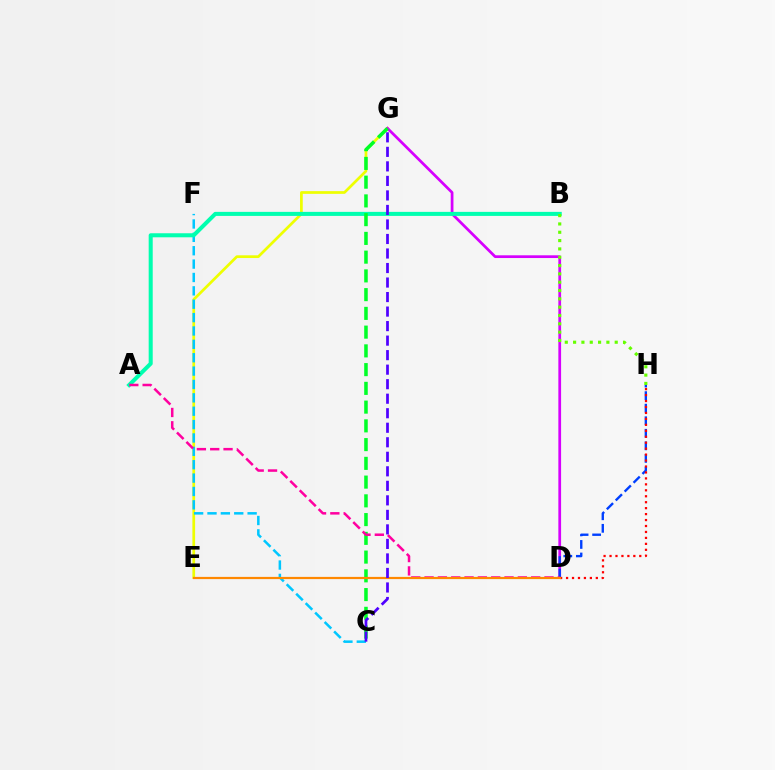{('E', 'G'): [{'color': '#eeff00', 'line_style': 'solid', 'thickness': 1.96}], ('D', 'G'): [{'color': '#d600ff', 'line_style': 'solid', 'thickness': 1.97}], ('D', 'H'): [{'color': '#003fff', 'line_style': 'dashed', 'thickness': 1.7}, {'color': '#ff0000', 'line_style': 'dotted', 'thickness': 1.62}], ('C', 'F'): [{'color': '#00c7ff', 'line_style': 'dashed', 'thickness': 1.82}], ('A', 'B'): [{'color': '#00ffaf', 'line_style': 'solid', 'thickness': 2.91}], ('B', 'H'): [{'color': '#66ff00', 'line_style': 'dotted', 'thickness': 2.26}], ('C', 'G'): [{'color': '#00ff27', 'line_style': 'dashed', 'thickness': 2.55}, {'color': '#4f00ff', 'line_style': 'dashed', 'thickness': 1.97}], ('A', 'D'): [{'color': '#ff00a0', 'line_style': 'dashed', 'thickness': 1.81}], ('D', 'E'): [{'color': '#ff8800', 'line_style': 'solid', 'thickness': 1.59}]}